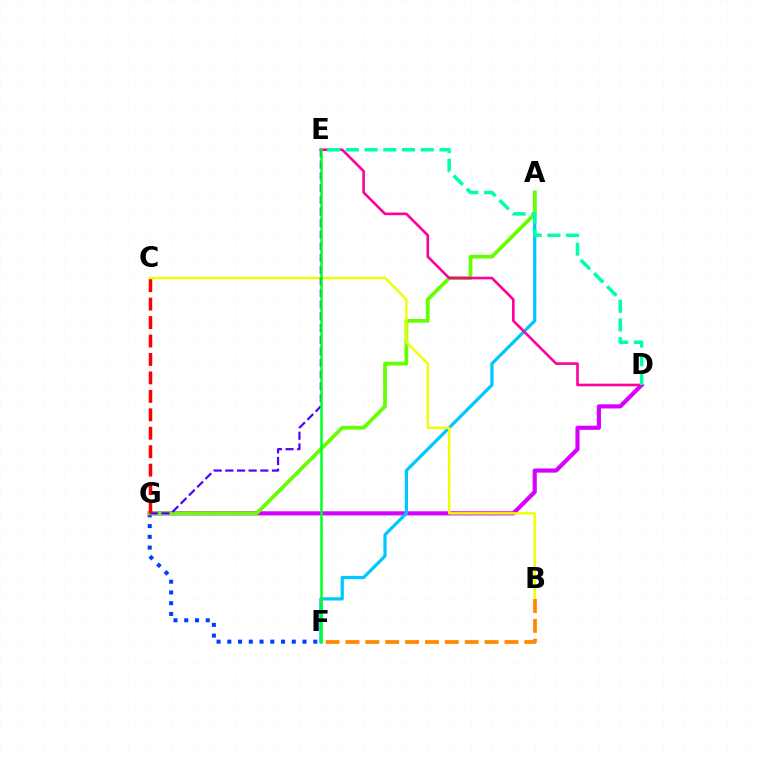{('F', 'G'): [{'color': '#003fff', 'line_style': 'dotted', 'thickness': 2.92}], ('D', 'G'): [{'color': '#d600ff', 'line_style': 'solid', 'thickness': 2.98}], ('A', 'F'): [{'color': '#00c7ff', 'line_style': 'solid', 'thickness': 2.32}], ('A', 'G'): [{'color': '#66ff00', 'line_style': 'solid', 'thickness': 2.68}], ('D', 'E'): [{'color': '#ff00a0', 'line_style': 'solid', 'thickness': 1.9}, {'color': '#00ffaf', 'line_style': 'dashed', 'thickness': 2.54}], ('B', 'C'): [{'color': '#eeff00', 'line_style': 'solid', 'thickness': 1.74}], ('E', 'G'): [{'color': '#4f00ff', 'line_style': 'dashed', 'thickness': 1.58}], ('E', 'F'): [{'color': '#00ff27', 'line_style': 'solid', 'thickness': 1.81}], ('C', 'G'): [{'color': '#ff0000', 'line_style': 'dashed', 'thickness': 2.51}], ('B', 'F'): [{'color': '#ff8800', 'line_style': 'dashed', 'thickness': 2.7}]}